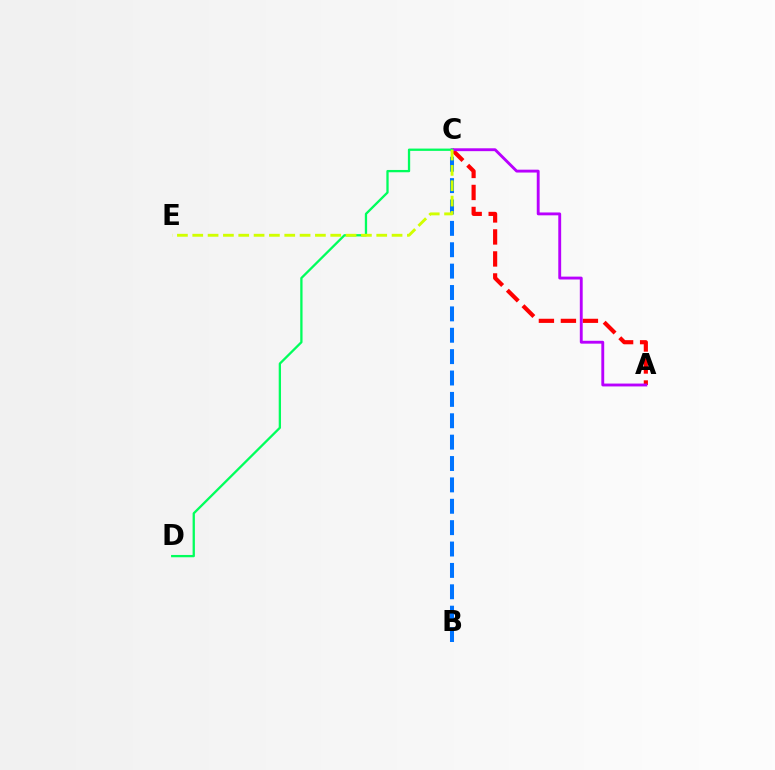{('A', 'C'): [{'color': '#ff0000', 'line_style': 'dashed', 'thickness': 2.99}, {'color': '#b900ff', 'line_style': 'solid', 'thickness': 2.06}], ('B', 'C'): [{'color': '#0074ff', 'line_style': 'dashed', 'thickness': 2.9}], ('C', 'D'): [{'color': '#00ff5c', 'line_style': 'solid', 'thickness': 1.65}], ('C', 'E'): [{'color': '#d1ff00', 'line_style': 'dashed', 'thickness': 2.08}]}